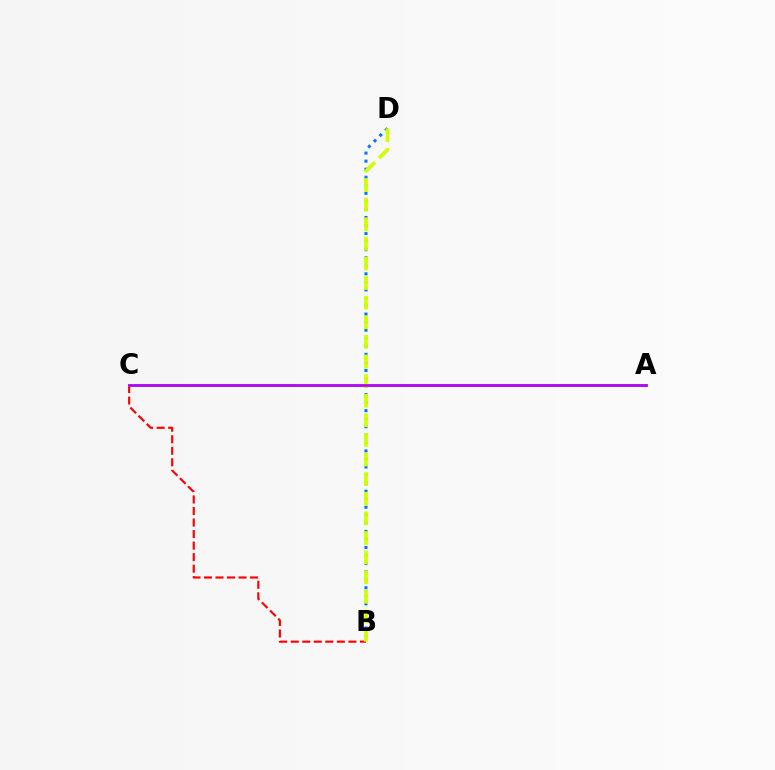{('B', 'D'): [{'color': '#0074ff', 'line_style': 'dotted', 'thickness': 2.19}, {'color': '#d1ff00', 'line_style': 'dashed', 'thickness': 2.66}], ('B', 'C'): [{'color': '#ff0000', 'line_style': 'dashed', 'thickness': 1.57}], ('A', 'C'): [{'color': '#00ff5c', 'line_style': 'solid', 'thickness': 1.86}, {'color': '#b900ff', 'line_style': 'solid', 'thickness': 1.98}]}